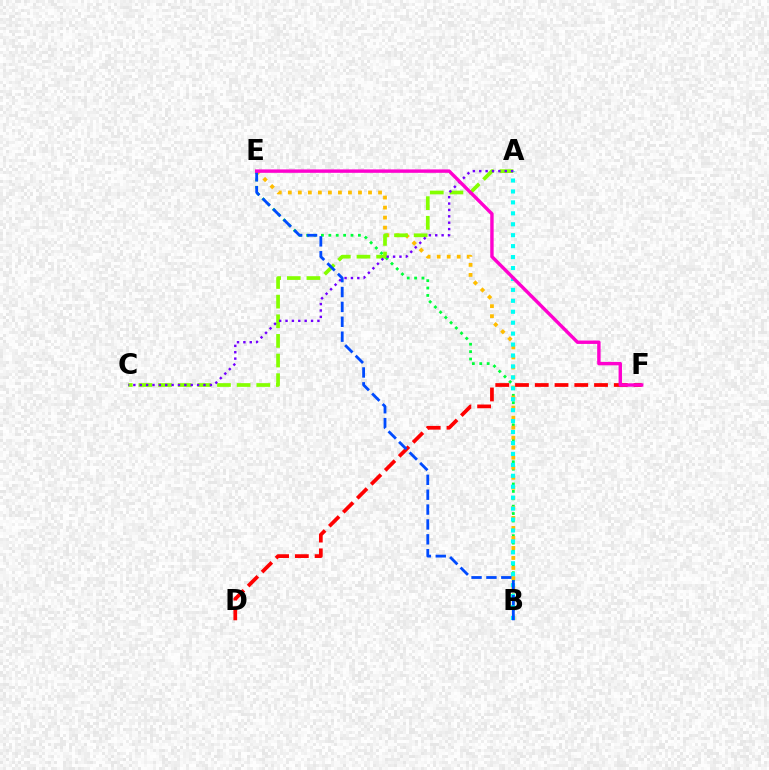{('B', 'E'): [{'color': '#00ff39', 'line_style': 'dotted', 'thickness': 2.01}, {'color': '#ffbd00', 'line_style': 'dotted', 'thickness': 2.72}, {'color': '#004bff', 'line_style': 'dashed', 'thickness': 2.02}], ('A', 'B'): [{'color': '#00fff6', 'line_style': 'dotted', 'thickness': 2.97}], ('D', 'F'): [{'color': '#ff0000', 'line_style': 'dashed', 'thickness': 2.68}], ('A', 'C'): [{'color': '#84ff00', 'line_style': 'dashed', 'thickness': 2.67}, {'color': '#7200ff', 'line_style': 'dotted', 'thickness': 1.73}], ('E', 'F'): [{'color': '#ff00cf', 'line_style': 'solid', 'thickness': 2.45}]}